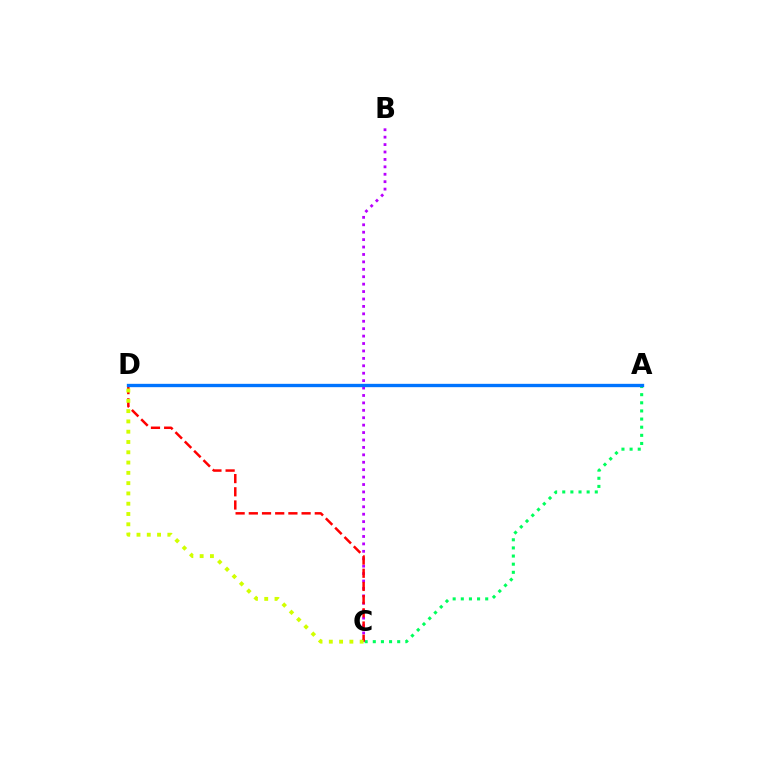{('A', 'C'): [{'color': '#00ff5c', 'line_style': 'dotted', 'thickness': 2.21}], ('B', 'C'): [{'color': '#b900ff', 'line_style': 'dotted', 'thickness': 2.02}], ('C', 'D'): [{'color': '#ff0000', 'line_style': 'dashed', 'thickness': 1.79}, {'color': '#d1ff00', 'line_style': 'dotted', 'thickness': 2.8}], ('A', 'D'): [{'color': '#0074ff', 'line_style': 'solid', 'thickness': 2.41}]}